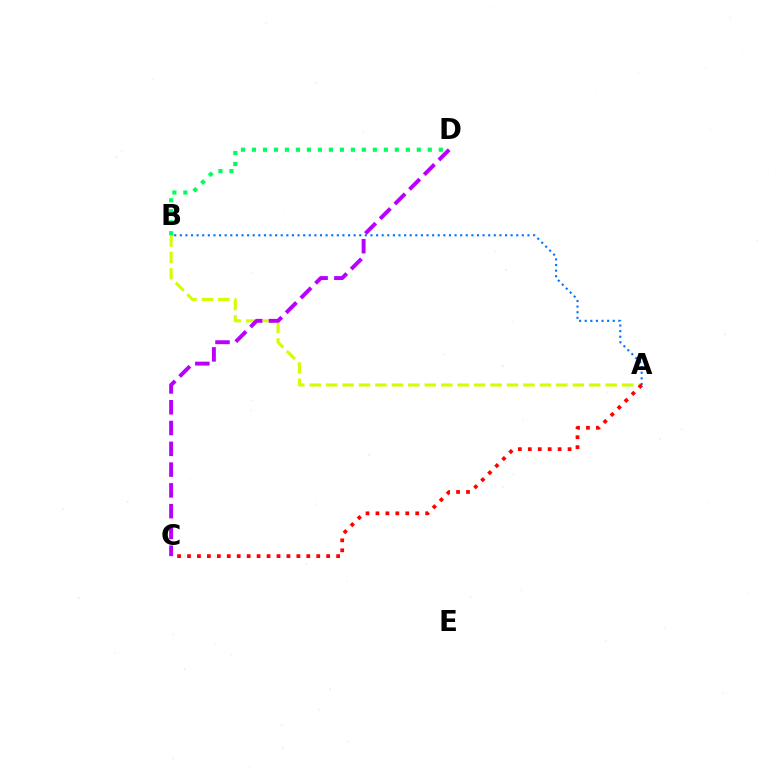{('A', 'B'): [{'color': '#d1ff00', 'line_style': 'dashed', 'thickness': 2.23}, {'color': '#0074ff', 'line_style': 'dotted', 'thickness': 1.52}], ('A', 'C'): [{'color': '#ff0000', 'line_style': 'dotted', 'thickness': 2.7}], ('B', 'D'): [{'color': '#00ff5c', 'line_style': 'dotted', 'thickness': 2.99}], ('C', 'D'): [{'color': '#b900ff', 'line_style': 'dashed', 'thickness': 2.82}]}